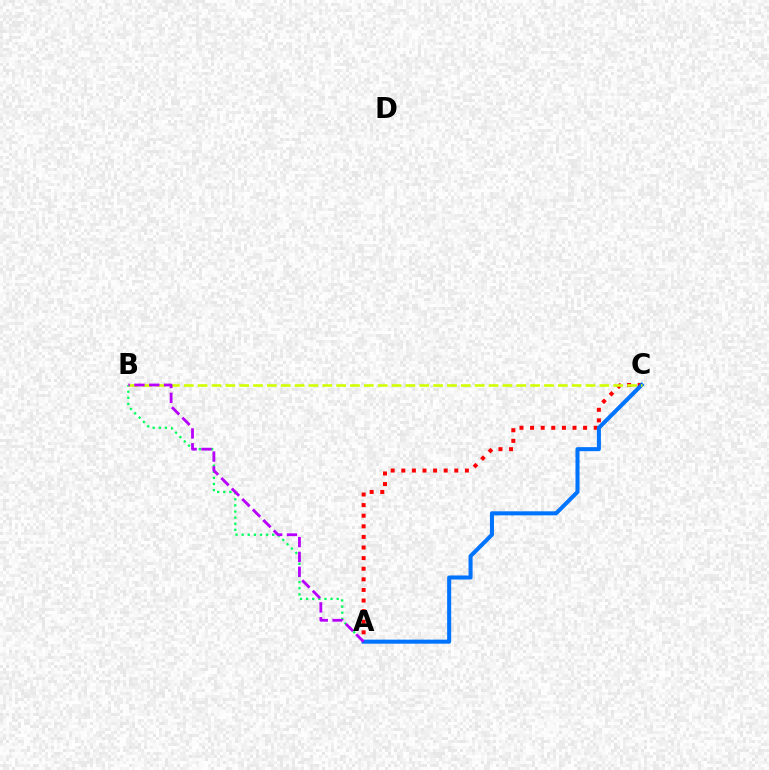{('A', 'C'): [{'color': '#ff0000', 'line_style': 'dotted', 'thickness': 2.88}, {'color': '#0074ff', 'line_style': 'solid', 'thickness': 2.91}], ('A', 'B'): [{'color': '#00ff5c', 'line_style': 'dotted', 'thickness': 1.66}, {'color': '#b900ff', 'line_style': 'dashed', 'thickness': 2.02}], ('B', 'C'): [{'color': '#d1ff00', 'line_style': 'dashed', 'thickness': 1.88}]}